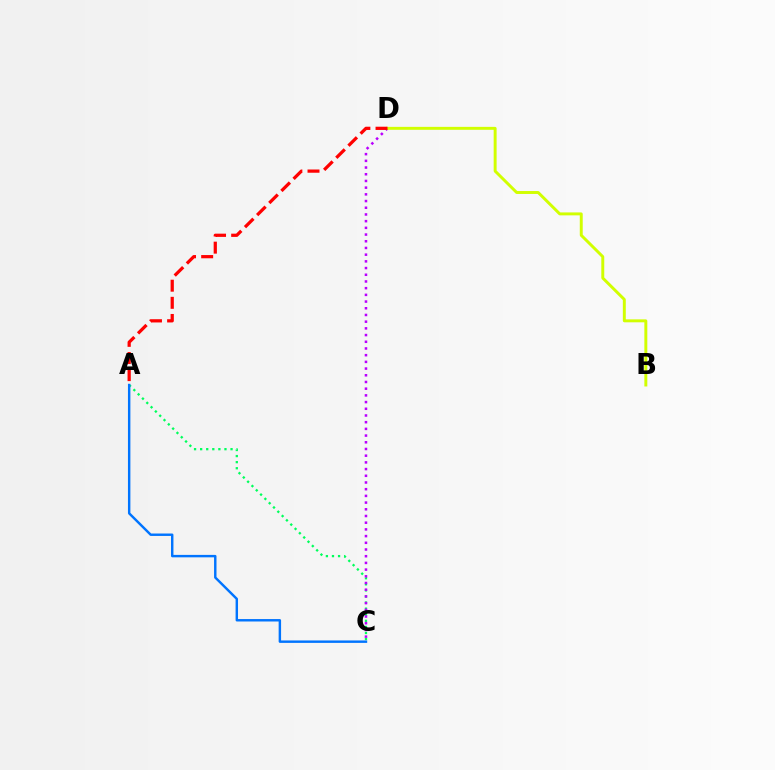{('A', 'C'): [{'color': '#00ff5c', 'line_style': 'dotted', 'thickness': 1.65}, {'color': '#0074ff', 'line_style': 'solid', 'thickness': 1.75}], ('C', 'D'): [{'color': '#b900ff', 'line_style': 'dotted', 'thickness': 1.82}], ('B', 'D'): [{'color': '#d1ff00', 'line_style': 'solid', 'thickness': 2.12}], ('A', 'D'): [{'color': '#ff0000', 'line_style': 'dashed', 'thickness': 2.33}]}